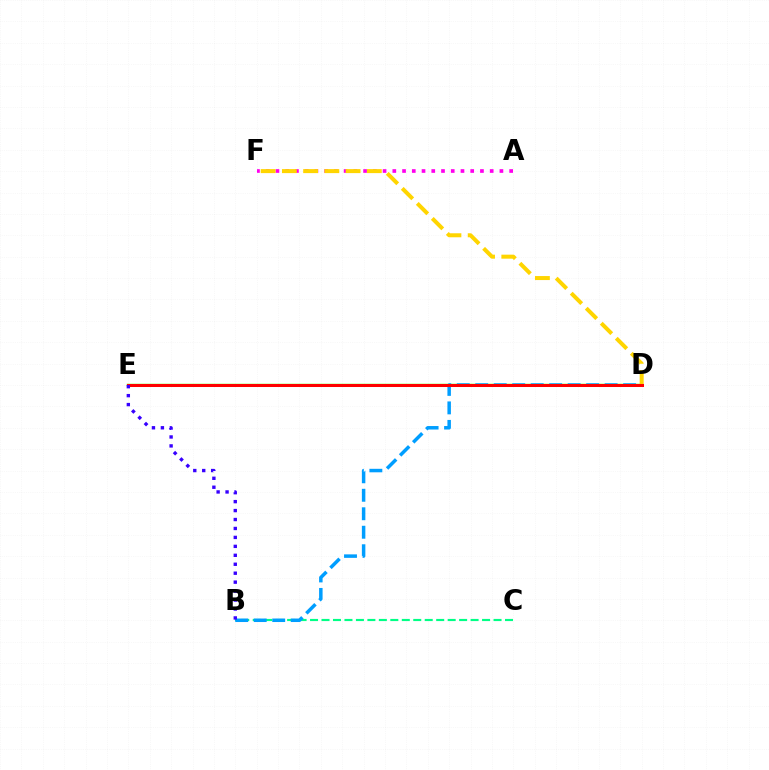{('A', 'F'): [{'color': '#ff00ed', 'line_style': 'dotted', 'thickness': 2.65}], ('B', 'C'): [{'color': '#00ff86', 'line_style': 'dashed', 'thickness': 1.56}], ('D', 'E'): [{'color': '#4fff00', 'line_style': 'solid', 'thickness': 1.77}, {'color': '#ff0000', 'line_style': 'solid', 'thickness': 2.17}], ('B', 'D'): [{'color': '#009eff', 'line_style': 'dashed', 'thickness': 2.51}], ('D', 'F'): [{'color': '#ffd500', 'line_style': 'dashed', 'thickness': 2.89}], ('B', 'E'): [{'color': '#3700ff', 'line_style': 'dotted', 'thickness': 2.43}]}